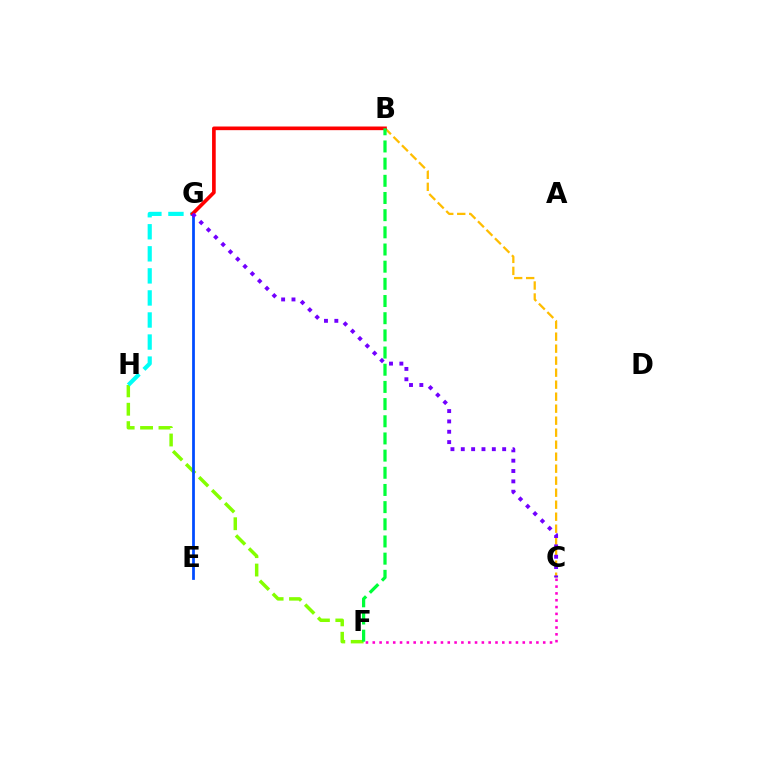{('F', 'H'): [{'color': '#84ff00', 'line_style': 'dashed', 'thickness': 2.5}], ('E', 'G'): [{'color': '#004bff', 'line_style': 'solid', 'thickness': 1.99}], ('G', 'H'): [{'color': '#00fff6', 'line_style': 'dashed', 'thickness': 3.0}], ('B', 'C'): [{'color': '#ffbd00', 'line_style': 'dashed', 'thickness': 1.63}], ('B', 'G'): [{'color': '#ff0000', 'line_style': 'solid', 'thickness': 2.63}], ('B', 'F'): [{'color': '#00ff39', 'line_style': 'dashed', 'thickness': 2.33}], ('C', 'G'): [{'color': '#7200ff', 'line_style': 'dotted', 'thickness': 2.81}], ('C', 'F'): [{'color': '#ff00cf', 'line_style': 'dotted', 'thickness': 1.85}]}